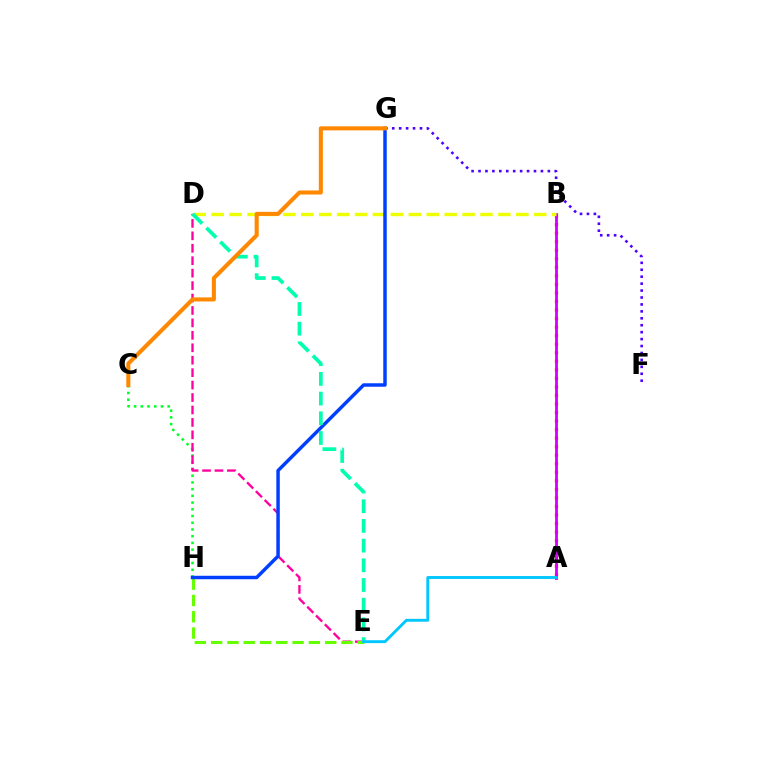{('C', 'H'): [{'color': '#00ff27', 'line_style': 'dotted', 'thickness': 1.83}], ('F', 'G'): [{'color': '#4f00ff', 'line_style': 'dotted', 'thickness': 1.88}], ('D', 'E'): [{'color': '#ff00a0', 'line_style': 'dashed', 'thickness': 1.69}, {'color': '#00ffaf', 'line_style': 'dashed', 'thickness': 2.68}], ('A', 'B'): [{'color': '#ff0000', 'line_style': 'dotted', 'thickness': 2.32}, {'color': '#d600ff', 'line_style': 'solid', 'thickness': 2.02}], ('E', 'H'): [{'color': '#66ff00', 'line_style': 'dashed', 'thickness': 2.21}], ('B', 'D'): [{'color': '#eeff00', 'line_style': 'dashed', 'thickness': 2.43}], ('G', 'H'): [{'color': '#003fff', 'line_style': 'solid', 'thickness': 2.49}], ('A', 'E'): [{'color': '#00c7ff', 'line_style': 'solid', 'thickness': 2.08}], ('C', 'G'): [{'color': '#ff8800', 'line_style': 'solid', 'thickness': 2.93}]}